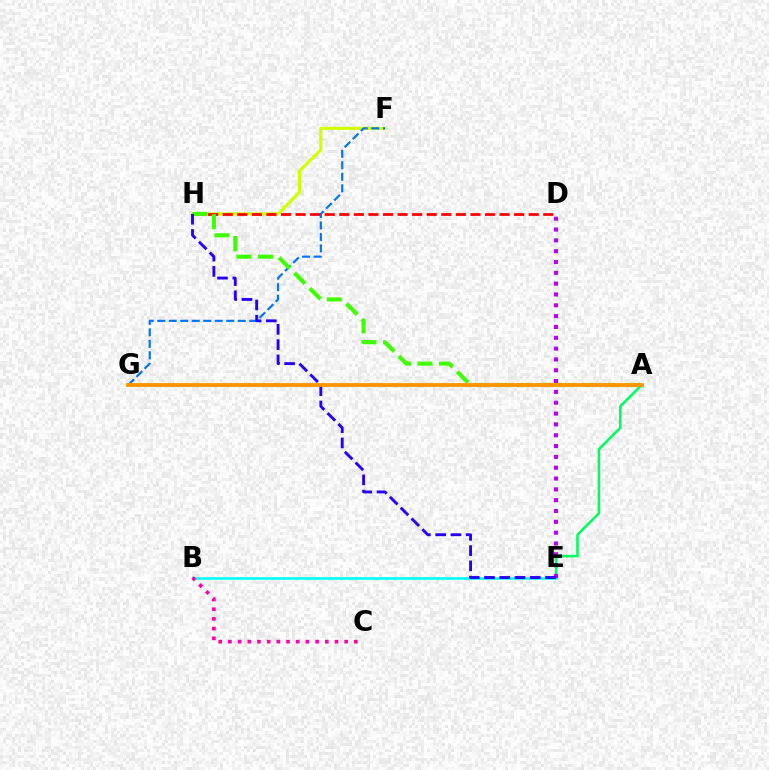{('B', 'E'): [{'color': '#00fff6', 'line_style': 'solid', 'thickness': 1.86}], ('A', 'E'): [{'color': '#00ff5c', 'line_style': 'solid', 'thickness': 1.85}], ('F', 'H'): [{'color': '#d1ff00', 'line_style': 'solid', 'thickness': 2.23}], ('F', 'G'): [{'color': '#0074ff', 'line_style': 'dashed', 'thickness': 1.56}], ('B', 'C'): [{'color': '#ff00ac', 'line_style': 'dotted', 'thickness': 2.63}], ('D', 'H'): [{'color': '#ff0000', 'line_style': 'dashed', 'thickness': 1.98}], ('D', 'E'): [{'color': '#b900ff', 'line_style': 'dotted', 'thickness': 2.94}], ('A', 'H'): [{'color': '#3dff00', 'line_style': 'dashed', 'thickness': 2.94}], ('E', 'H'): [{'color': '#2500ff', 'line_style': 'dashed', 'thickness': 2.07}], ('A', 'G'): [{'color': '#ff9400', 'line_style': 'solid', 'thickness': 2.74}]}